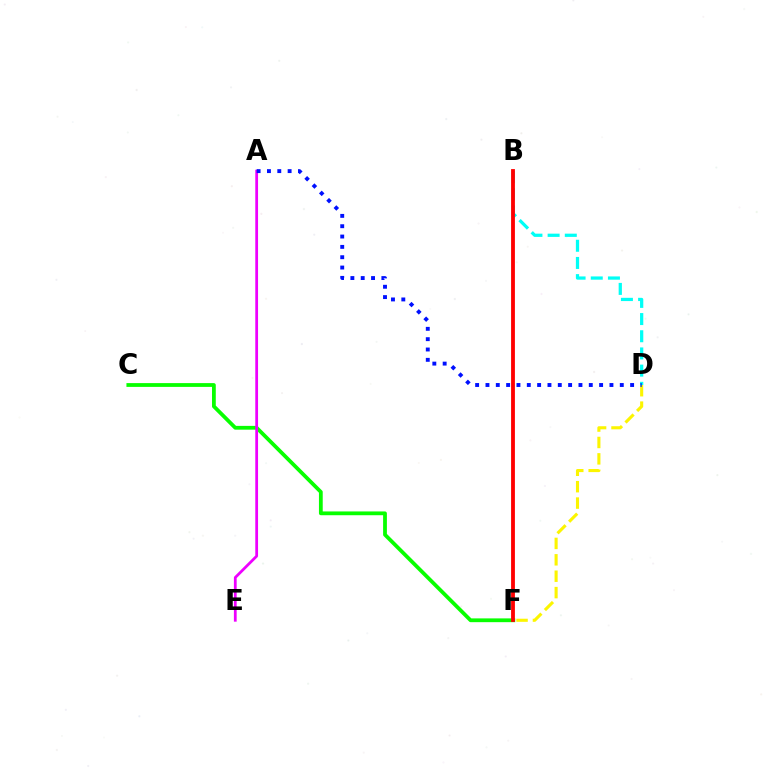{('B', 'D'): [{'color': '#00fff6', 'line_style': 'dashed', 'thickness': 2.33}], ('D', 'F'): [{'color': '#fcf500', 'line_style': 'dashed', 'thickness': 2.23}], ('C', 'F'): [{'color': '#08ff00', 'line_style': 'solid', 'thickness': 2.72}], ('B', 'F'): [{'color': '#ff0000', 'line_style': 'solid', 'thickness': 2.75}], ('A', 'E'): [{'color': '#ee00ff', 'line_style': 'solid', 'thickness': 1.99}], ('A', 'D'): [{'color': '#0010ff', 'line_style': 'dotted', 'thickness': 2.81}]}